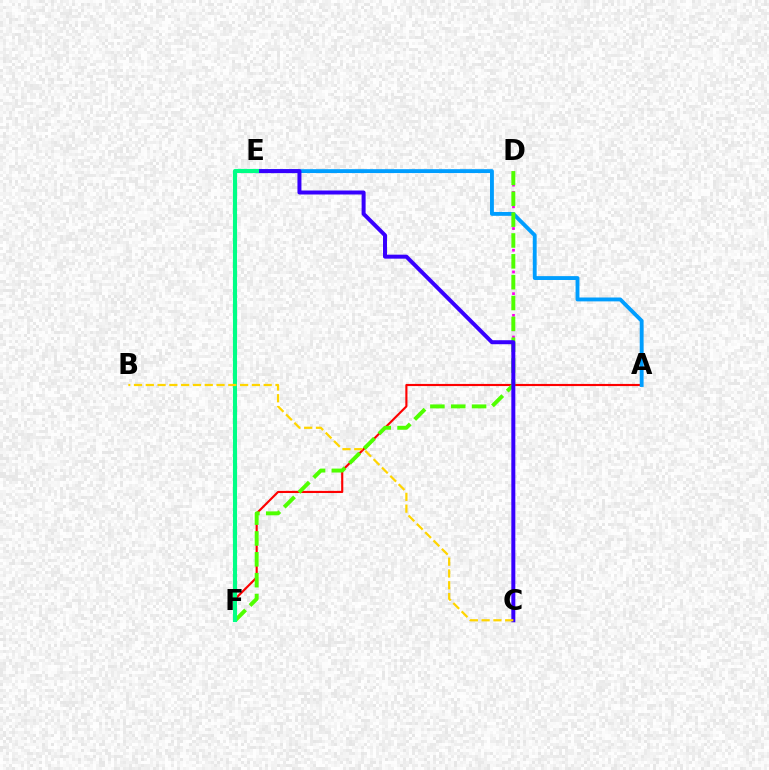{('C', 'D'): [{'color': '#ff00ed', 'line_style': 'dotted', 'thickness': 1.97}], ('A', 'F'): [{'color': '#ff0000', 'line_style': 'solid', 'thickness': 1.54}], ('A', 'E'): [{'color': '#009eff', 'line_style': 'solid', 'thickness': 2.79}], ('D', 'F'): [{'color': '#4fff00', 'line_style': 'dashed', 'thickness': 2.83}], ('C', 'E'): [{'color': '#3700ff', 'line_style': 'solid', 'thickness': 2.87}], ('E', 'F'): [{'color': '#00ff86', 'line_style': 'solid', 'thickness': 2.96}], ('B', 'C'): [{'color': '#ffd500', 'line_style': 'dashed', 'thickness': 1.6}]}